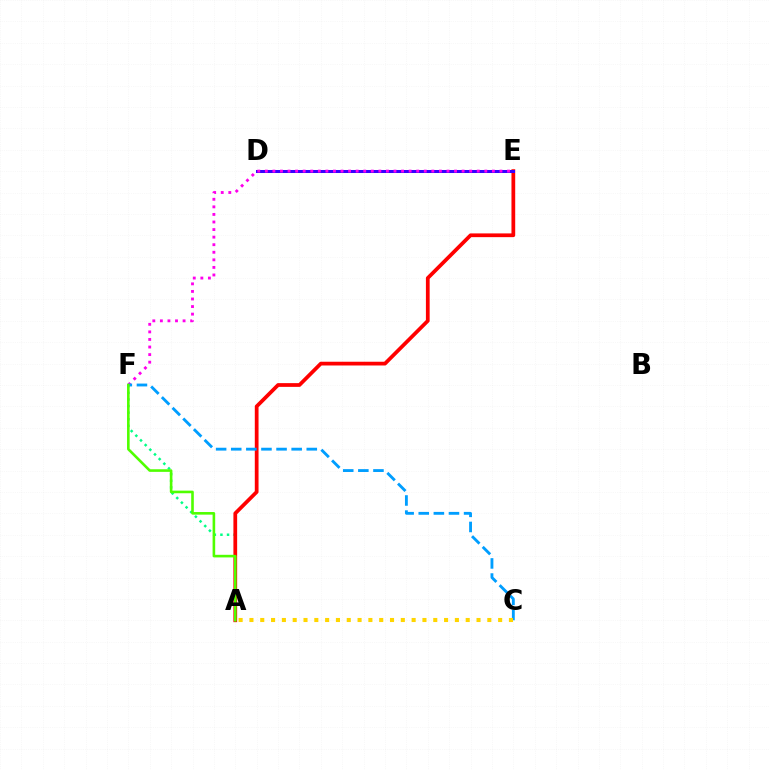{('A', 'F'): [{'color': '#00ff86', 'line_style': 'dotted', 'thickness': 1.79}, {'color': '#4fff00', 'line_style': 'solid', 'thickness': 1.88}], ('A', 'E'): [{'color': '#ff0000', 'line_style': 'solid', 'thickness': 2.7}], ('D', 'E'): [{'color': '#3700ff', 'line_style': 'solid', 'thickness': 2.17}], ('E', 'F'): [{'color': '#ff00ed', 'line_style': 'dotted', 'thickness': 2.06}], ('C', 'F'): [{'color': '#009eff', 'line_style': 'dashed', 'thickness': 2.05}], ('A', 'C'): [{'color': '#ffd500', 'line_style': 'dotted', 'thickness': 2.94}]}